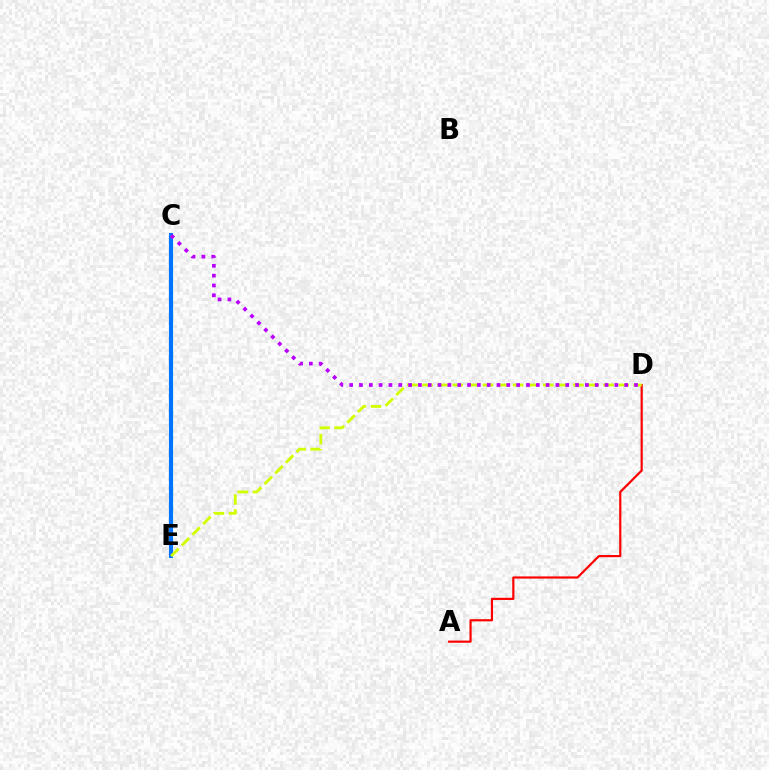{('C', 'E'): [{'color': '#00ff5c', 'line_style': 'dashed', 'thickness': 2.17}, {'color': '#0074ff', 'line_style': 'solid', 'thickness': 2.98}], ('A', 'D'): [{'color': '#ff0000', 'line_style': 'solid', 'thickness': 1.57}], ('D', 'E'): [{'color': '#d1ff00', 'line_style': 'dashed', 'thickness': 2.05}], ('C', 'D'): [{'color': '#b900ff', 'line_style': 'dotted', 'thickness': 2.67}]}